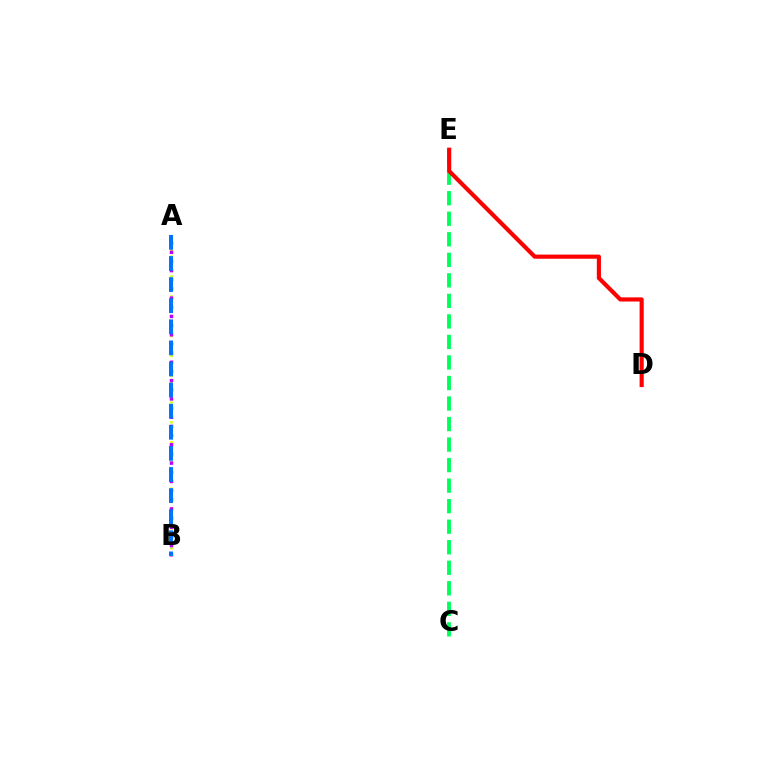{('A', 'B'): [{'color': '#d1ff00', 'line_style': 'dotted', 'thickness': 1.8}, {'color': '#b900ff', 'line_style': 'dotted', 'thickness': 2.49}, {'color': '#0074ff', 'line_style': 'dashed', 'thickness': 2.87}], ('C', 'E'): [{'color': '#00ff5c', 'line_style': 'dashed', 'thickness': 2.79}], ('D', 'E'): [{'color': '#ff0000', 'line_style': 'solid', 'thickness': 2.98}]}